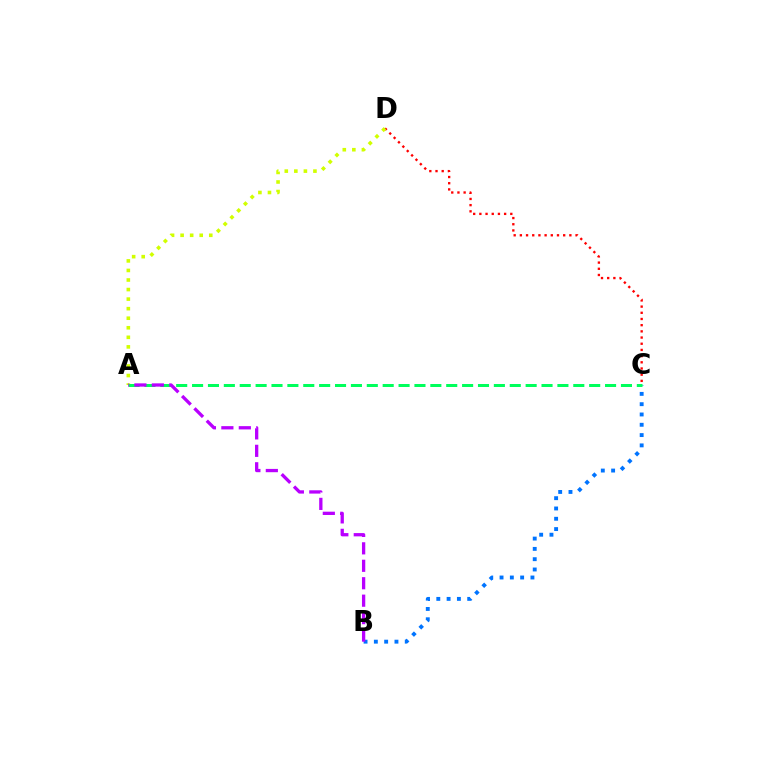{('B', 'C'): [{'color': '#0074ff', 'line_style': 'dotted', 'thickness': 2.8}], ('C', 'D'): [{'color': '#ff0000', 'line_style': 'dotted', 'thickness': 1.68}], ('A', 'D'): [{'color': '#d1ff00', 'line_style': 'dotted', 'thickness': 2.6}], ('A', 'C'): [{'color': '#00ff5c', 'line_style': 'dashed', 'thickness': 2.16}], ('A', 'B'): [{'color': '#b900ff', 'line_style': 'dashed', 'thickness': 2.37}]}